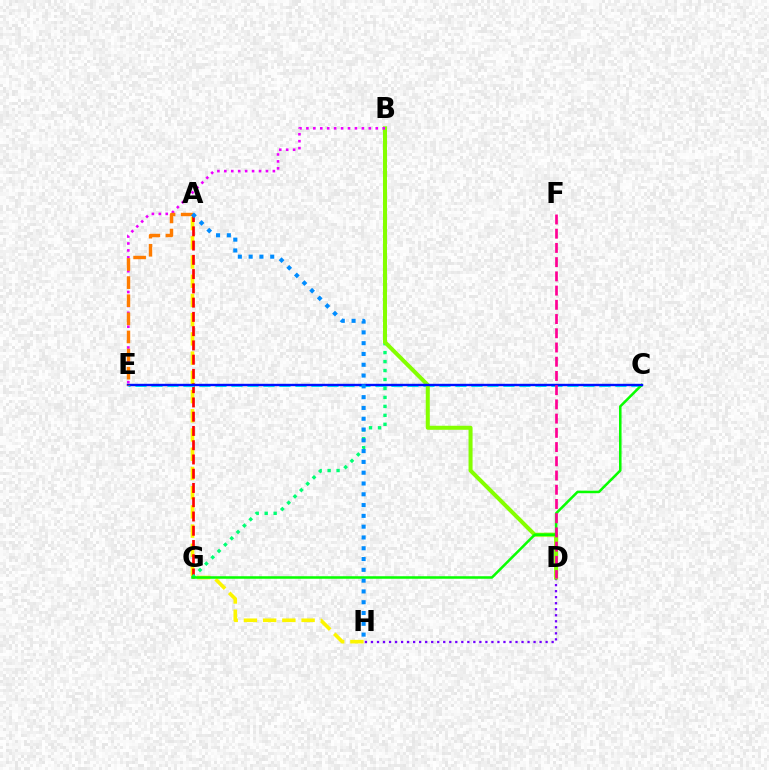{('D', 'H'): [{'color': '#7200ff', 'line_style': 'dotted', 'thickness': 1.64}], ('A', 'H'): [{'color': '#fcf500', 'line_style': 'dashed', 'thickness': 2.61}, {'color': '#008cff', 'line_style': 'dotted', 'thickness': 2.93}], ('A', 'G'): [{'color': '#ff0000', 'line_style': 'dashed', 'thickness': 1.94}], ('C', 'E'): [{'color': '#00fff6', 'line_style': 'dashed', 'thickness': 2.17}, {'color': '#0010ff', 'line_style': 'solid', 'thickness': 1.73}], ('B', 'G'): [{'color': '#00ff74', 'line_style': 'dotted', 'thickness': 2.43}], ('B', 'D'): [{'color': '#84ff00', 'line_style': 'solid', 'thickness': 2.9}], ('B', 'E'): [{'color': '#ee00ff', 'line_style': 'dotted', 'thickness': 1.88}], ('C', 'G'): [{'color': '#08ff00', 'line_style': 'solid', 'thickness': 1.82}], ('A', 'E'): [{'color': '#ff7c00', 'line_style': 'dashed', 'thickness': 2.46}], ('D', 'F'): [{'color': '#ff0094', 'line_style': 'dashed', 'thickness': 1.93}]}